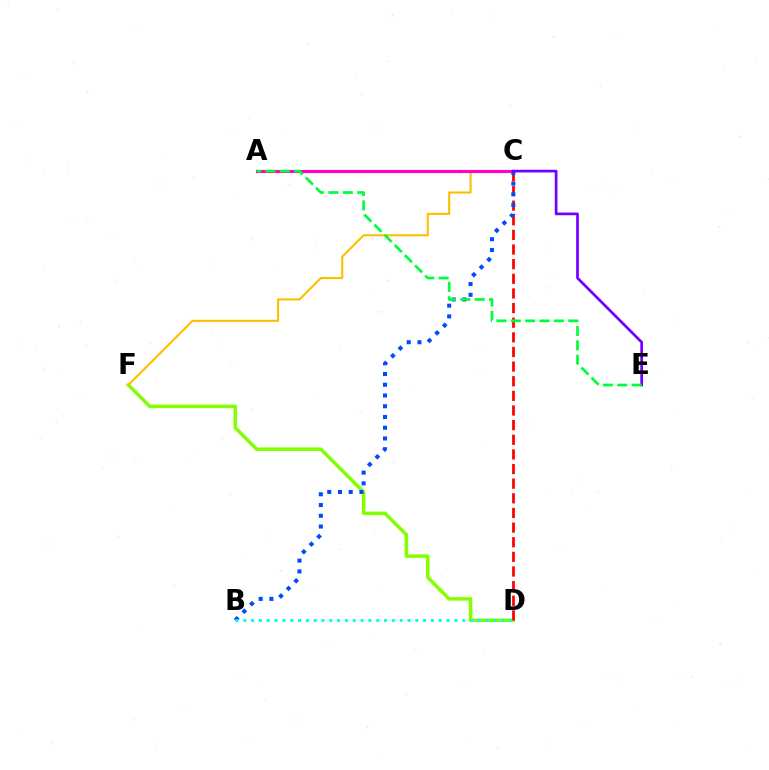{('D', 'F'): [{'color': '#84ff00', 'line_style': 'solid', 'thickness': 2.54}], ('C', 'D'): [{'color': '#ff0000', 'line_style': 'dashed', 'thickness': 1.99}], ('C', 'F'): [{'color': '#ffbd00', 'line_style': 'solid', 'thickness': 1.51}], ('A', 'C'): [{'color': '#ff00cf', 'line_style': 'solid', 'thickness': 2.23}], ('B', 'C'): [{'color': '#004bff', 'line_style': 'dotted', 'thickness': 2.92}], ('B', 'D'): [{'color': '#00fff6', 'line_style': 'dotted', 'thickness': 2.12}], ('C', 'E'): [{'color': '#7200ff', 'line_style': 'solid', 'thickness': 1.96}], ('A', 'E'): [{'color': '#00ff39', 'line_style': 'dashed', 'thickness': 1.95}]}